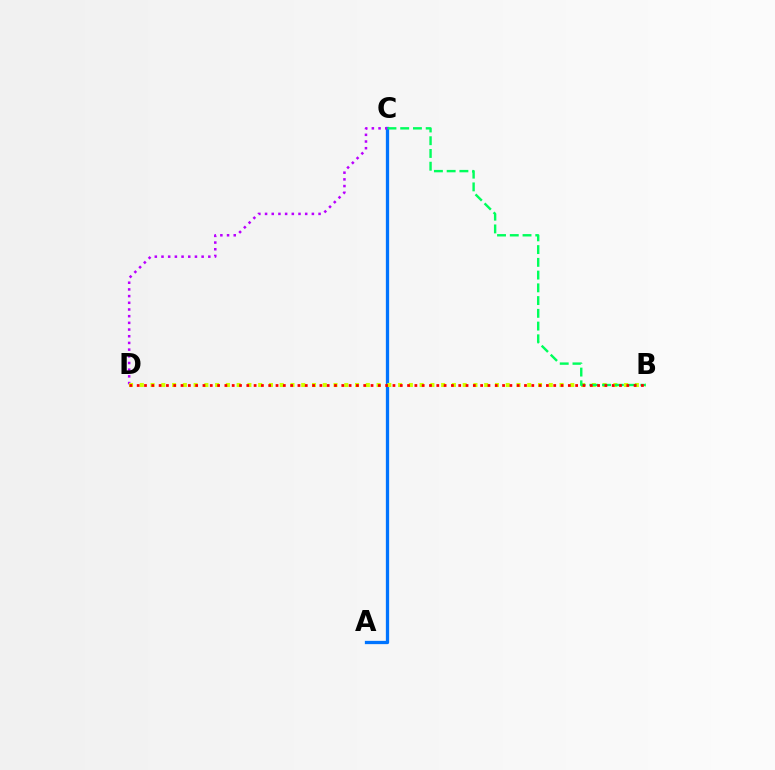{('A', 'C'): [{'color': '#0074ff', 'line_style': 'solid', 'thickness': 2.36}], ('C', 'D'): [{'color': '#b900ff', 'line_style': 'dotted', 'thickness': 1.82}], ('B', 'D'): [{'color': '#d1ff00', 'line_style': 'dotted', 'thickness': 2.92}, {'color': '#ff0000', 'line_style': 'dotted', 'thickness': 1.99}], ('B', 'C'): [{'color': '#00ff5c', 'line_style': 'dashed', 'thickness': 1.73}]}